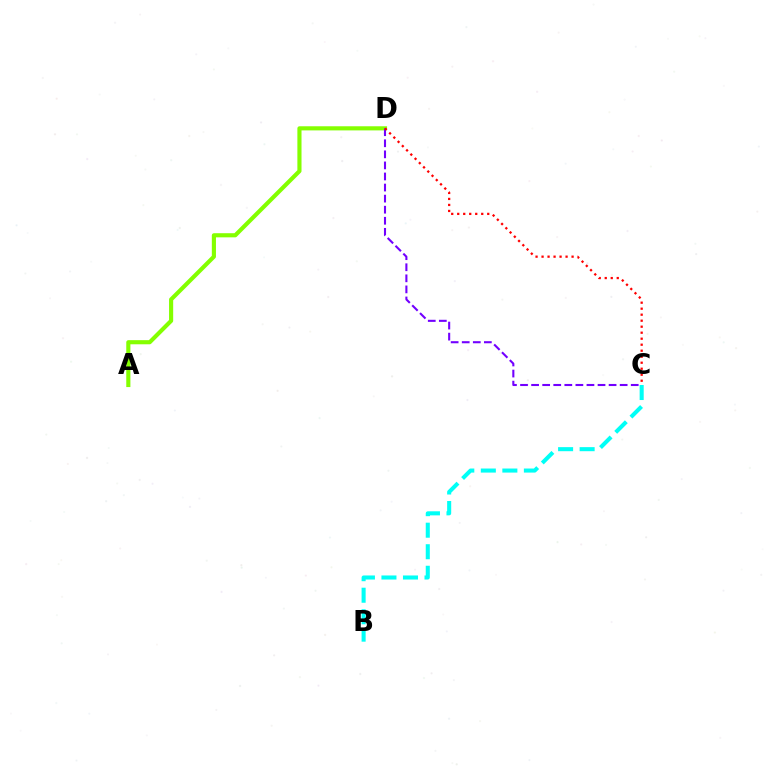{('A', 'D'): [{'color': '#84ff00', 'line_style': 'solid', 'thickness': 2.97}], ('C', 'D'): [{'color': '#7200ff', 'line_style': 'dashed', 'thickness': 1.5}, {'color': '#ff0000', 'line_style': 'dotted', 'thickness': 1.63}], ('B', 'C'): [{'color': '#00fff6', 'line_style': 'dashed', 'thickness': 2.93}]}